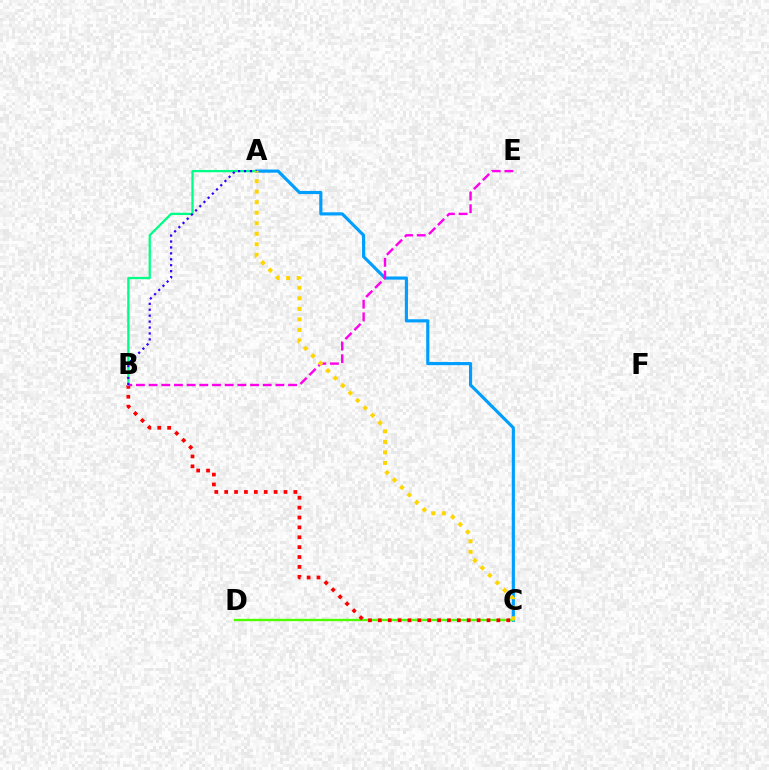{('A', 'C'): [{'color': '#009eff', 'line_style': 'solid', 'thickness': 2.27}, {'color': '#ffd500', 'line_style': 'dotted', 'thickness': 2.86}], ('C', 'D'): [{'color': '#4fff00', 'line_style': 'solid', 'thickness': 1.7}], ('B', 'C'): [{'color': '#ff0000', 'line_style': 'dotted', 'thickness': 2.68}], ('A', 'B'): [{'color': '#00ff86', 'line_style': 'solid', 'thickness': 1.64}, {'color': '#3700ff', 'line_style': 'dotted', 'thickness': 1.61}], ('B', 'E'): [{'color': '#ff00ed', 'line_style': 'dashed', 'thickness': 1.72}]}